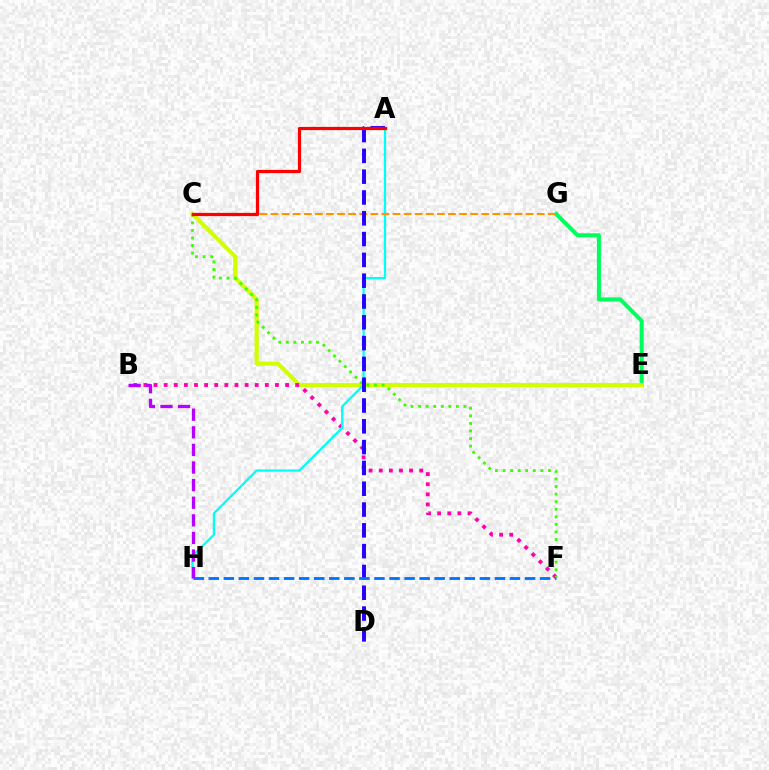{('E', 'G'): [{'color': '#00ff5c', 'line_style': 'solid', 'thickness': 2.91}], ('C', 'E'): [{'color': '#d1ff00', 'line_style': 'solid', 'thickness': 2.98}], ('B', 'F'): [{'color': '#ff00ac', 'line_style': 'dotted', 'thickness': 2.75}], ('A', 'H'): [{'color': '#00fff6', 'line_style': 'solid', 'thickness': 1.62}], ('C', 'F'): [{'color': '#3dff00', 'line_style': 'dotted', 'thickness': 2.05}], ('C', 'G'): [{'color': '#ff9400', 'line_style': 'dashed', 'thickness': 1.51}], ('A', 'D'): [{'color': '#2500ff', 'line_style': 'dashed', 'thickness': 2.83}], ('F', 'H'): [{'color': '#0074ff', 'line_style': 'dashed', 'thickness': 2.05}], ('A', 'C'): [{'color': '#ff0000', 'line_style': 'solid', 'thickness': 2.32}], ('B', 'H'): [{'color': '#b900ff', 'line_style': 'dashed', 'thickness': 2.39}]}